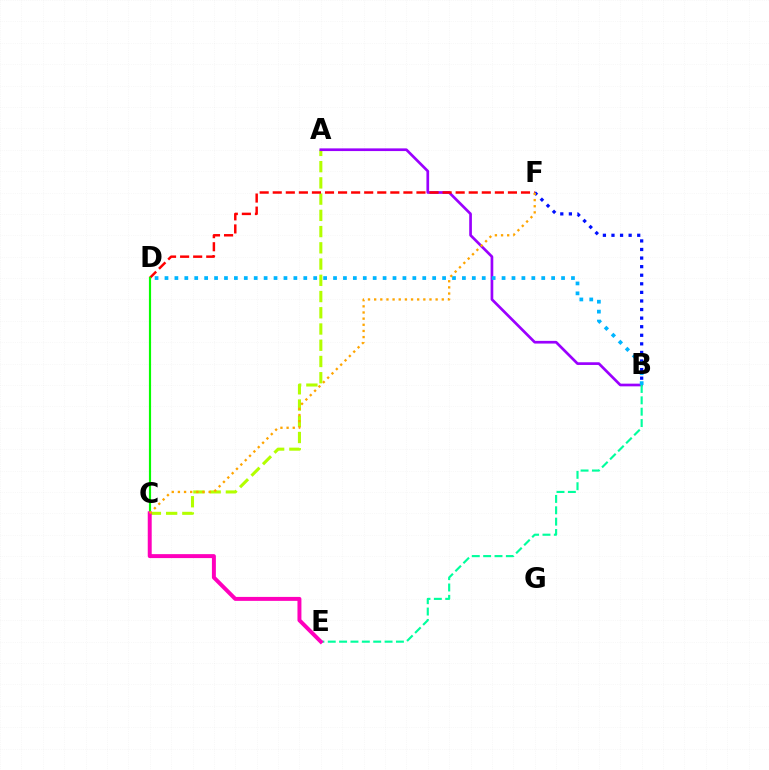{('A', 'C'): [{'color': '#b3ff00', 'line_style': 'dashed', 'thickness': 2.21}], ('B', 'F'): [{'color': '#0010ff', 'line_style': 'dotted', 'thickness': 2.33}], ('A', 'B'): [{'color': '#9b00ff', 'line_style': 'solid', 'thickness': 1.94}], ('B', 'E'): [{'color': '#00ff9d', 'line_style': 'dashed', 'thickness': 1.54}], ('D', 'F'): [{'color': '#ff0000', 'line_style': 'dashed', 'thickness': 1.78}], ('C', 'D'): [{'color': '#08ff00', 'line_style': 'solid', 'thickness': 1.56}], ('C', 'E'): [{'color': '#ff00bd', 'line_style': 'solid', 'thickness': 2.85}], ('B', 'D'): [{'color': '#00b5ff', 'line_style': 'dotted', 'thickness': 2.69}], ('C', 'F'): [{'color': '#ffa500', 'line_style': 'dotted', 'thickness': 1.67}]}